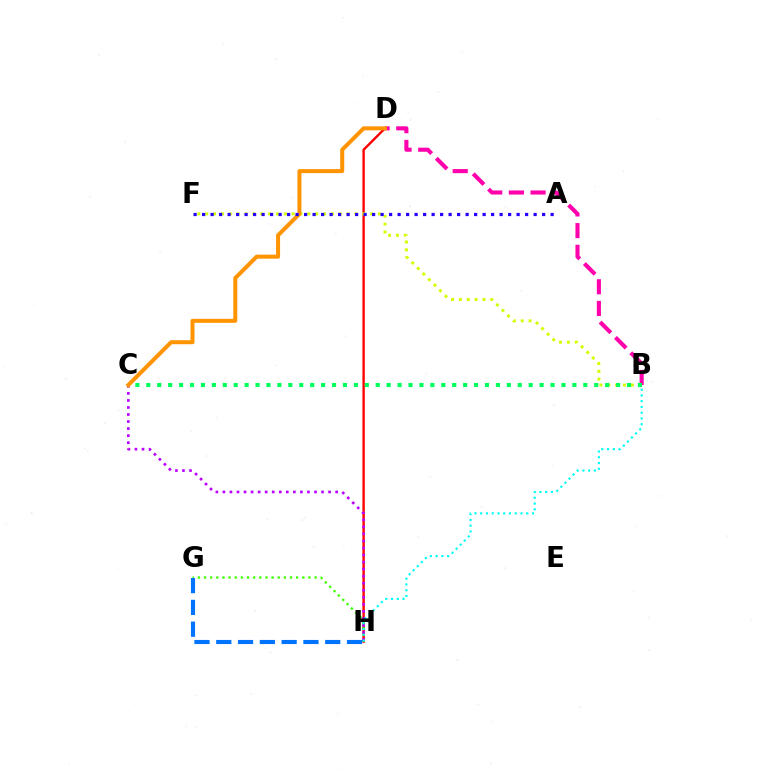{('D', 'H'): [{'color': '#ff0000', 'line_style': 'solid', 'thickness': 1.72}], ('G', 'H'): [{'color': '#3dff00', 'line_style': 'dotted', 'thickness': 1.67}, {'color': '#0074ff', 'line_style': 'dashed', 'thickness': 2.96}], ('B', 'D'): [{'color': '#ff00ac', 'line_style': 'dashed', 'thickness': 2.94}], ('B', 'F'): [{'color': '#d1ff00', 'line_style': 'dotted', 'thickness': 2.13}], ('C', 'H'): [{'color': '#b900ff', 'line_style': 'dotted', 'thickness': 1.91}], ('B', 'H'): [{'color': '#00fff6', 'line_style': 'dotted', 'thickness': 1.56}], ('B', 'C'): [{'color': '#00ff5c', 'line_style': 'dotted', 'thickness': 2.97}], ('C', 'D'): [{'color': '#ff9400', 'line_style': 'solid', 'thickness': 2.88}], ('A', 'F'): [{'color': '#2500ff', 'line_style': 'dotted', 'thickness': 2.31}]}